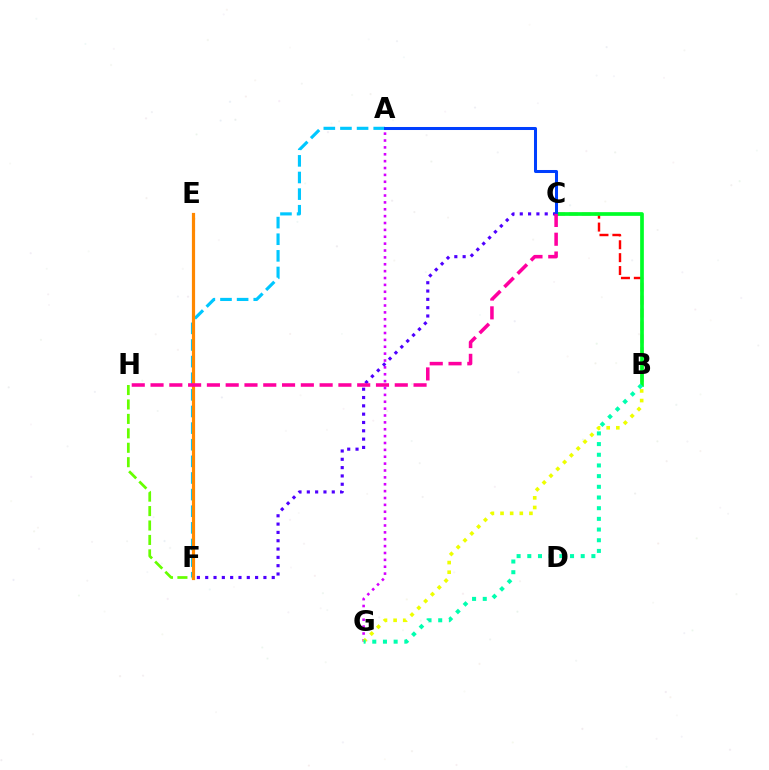{('B', 'C'): [{'color': '#ff0000', 'line_style': 'dashed', 'thickness': 1.75}, {'color': '#00ff27', 'line_style': 'solid', 'thickness': 2.67}], ('A', 'F'): [{'color': '#00c7ff', 'line_style': 'dashed', 'thickness': 2.26}], ('A', 'G'): [{'color': '#d600ff', 'line_style': 'dotted', 'thickness': 1.87}], ('C', 'F'): [{'color': '#4f00ff', 'line_style': 'dotted', 'thickness': 2.26}], ('F', 'H'): [{'color': '#66ff00', 'line_style': 'dashed', 'thickness': 1.96}], ('B', 'G'): [{'color': '#eeff00', 'line_style': 'dotted', 'thickness': 2.62}, {'color': '#00ffaf', 'line_style': 'dotted', 'thickness': 2.9}], ('A', 'C'): [{'color': '#003fff', 'line_style': 'solid', 'thickness': 2.18}], ('E', 'F'): [{'color': '#ff8800', 'line_style': 'solid', 'thickness': 2.3}], ('C', 'H'): [{'color': '#ff00a0', 'line_style': 'dashed', 'thickness': 2.55}]}